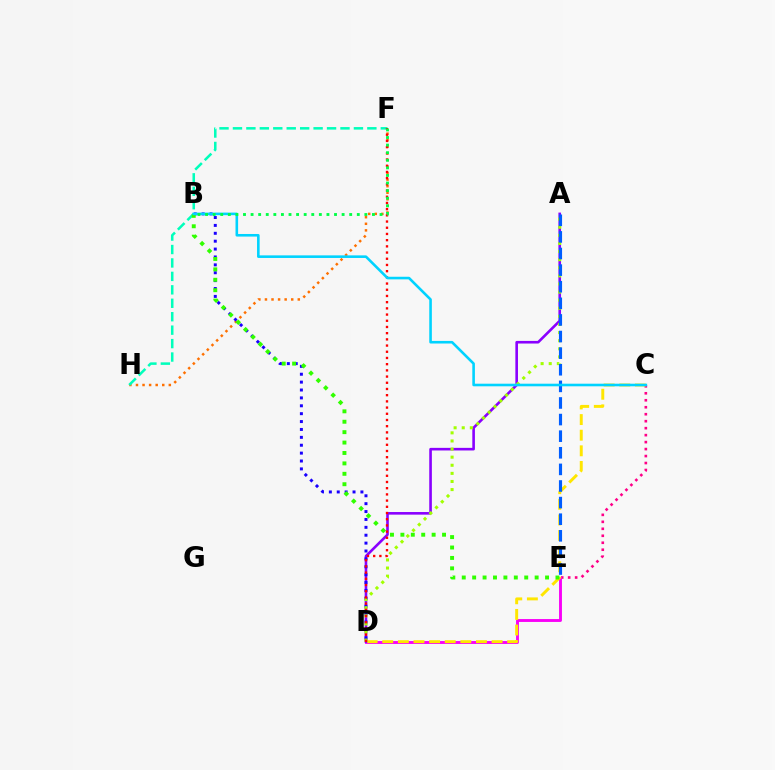{('C', 'E'): [{'color': '#ff0088', 'line_style': 'dotted', 'thickness': 1.89}], ('D', 'E'): [{'color': '#fa00f9', 'line_style': 'solid', 'thickness': 2.08}], ('F', 'H'): [{'color': '#ff7000', 'line_style': 'dotted', 'thickness': 1.79}, {'color': '#00ffbb', 'line_style': 'dashed', 'thickness': 1.83}], ('C', 'D'): [{'color': '#ffe600', 'line_style': 'dashed', 'thickness': 2.12}], ('A', 'D'): [{'color': '#8a00ff', 'line_style': 'solid', 'thickness': 1.88}, {'color': '#a2ff00', 'line_style': 'dotted', 'thickness': 2.2}], ('B', 'D'): [{'color': '#1900ff', 'line_style': 'dotted', 'thickness': 2.14}], ('B', 'E'): [{'color': '#31ff00', 'line_style': 'dotted', 'thickness': 2.83}], ('D', 'F'): [{'color': '#ff0000', 'line_style': 'dotted', 'thickness': 1.68}], ('A', 'E'): [{'color': '#005dff', 'line_style': 'dashed', 'thickness': 2.26}], ('B', 'C'): [{'color': '#00d3ff', 'line_style': 'solid', 'thickness': 1.87}], ('B', 'F'): [{'color': '#00ff45', 'line_style': 'dotted', 'thickness': 2.06}]}